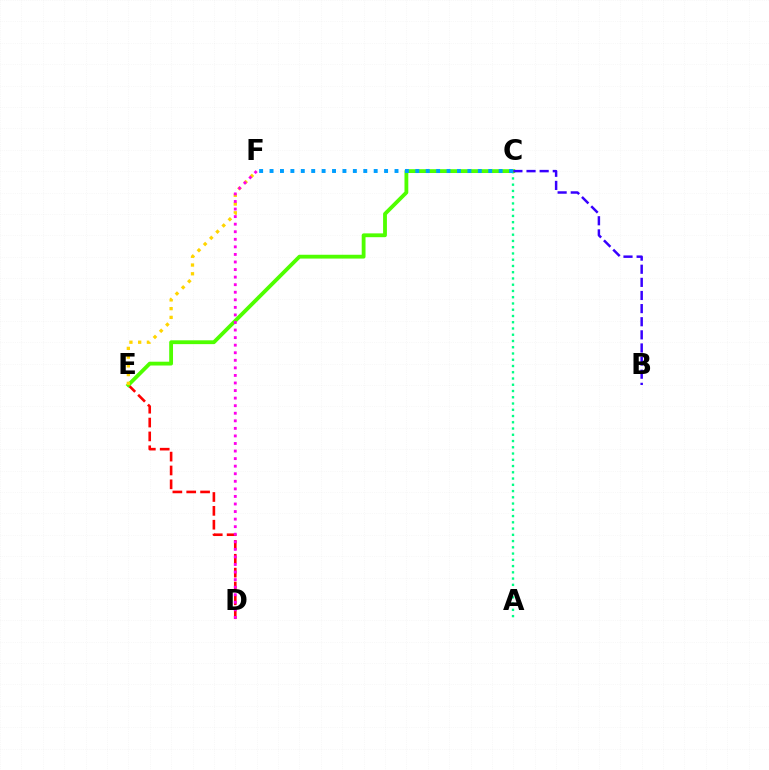{('A', 'C'): [{'color': '#00ff86', 'line_style': 'dotted', 'thickness': 1.7}], ('D', 'E'): [{'color': '#ff0000', 'line_style': 'dashed', 'thickness': 1.88}], ('C', 'E'): [{'color': '#4fff00', 'line_style': 'solid', 'thickness': 2.75}], ('E', 'F'): [{'color': '#ffd500', 'line_style': 'dotted', 'thickness': 2.38}], ('C', 'F'): [{'color': '#009eff', 'line_style': 'dotted', 'thickness': 2.83}], ('B', 'C'): [{'color': '#3700ff', 'line_style': 'dashed', 'thickness': 1.78}], ('D', 'F'): [{'color': '#ff00ed', 'line_style': 'dotted', 'thickness': 2.05}]}